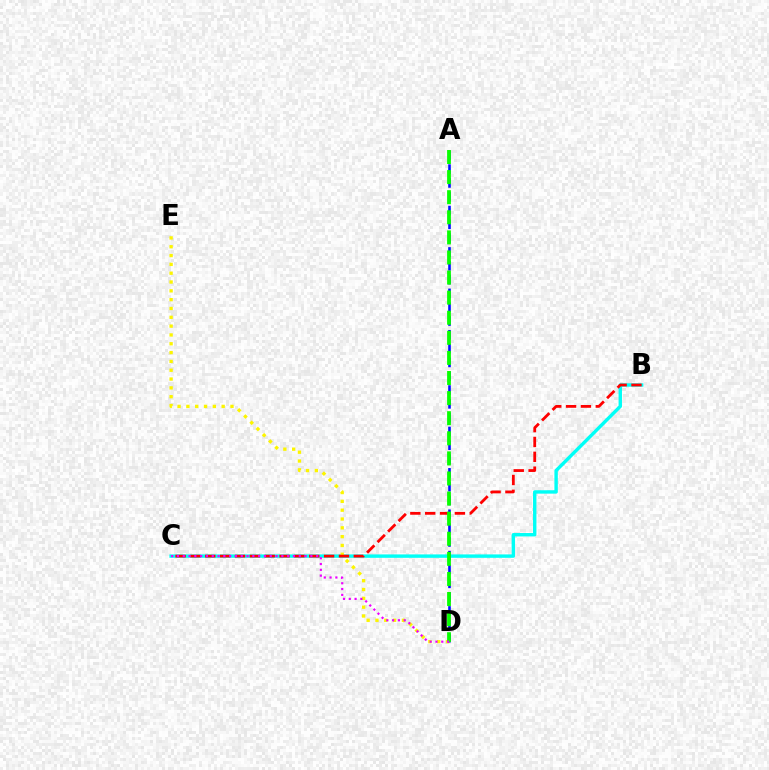{('B', 'C'): [{'color': '#00fff6', 'line_style': 'solid', 'thickness': 2.45}, {'color': '#ff0000', 'line_style': 'dashed', 'thickness': 2.02}], ('D', 'E'): [{'color': '#fcf500', 'line_style': 'dotted', 'thickness': 2.4}], ('A', 'D'): [{'color': '#0010ff', 'line_style': 'dashed', 'thickness': 1.88}, {'color': '#08ff00', 'line_style': 'dashed', 'thickness': 2.73}], ('C', 'D'): [{'color': '#ee00ff', 'line_style': 'dotted', 'thickness': 1.58}]}